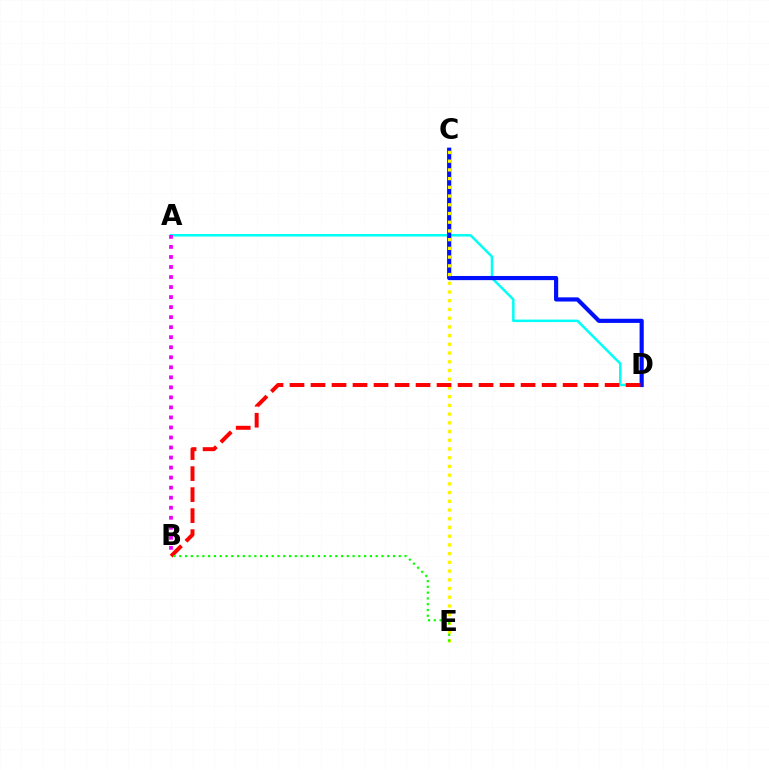{('A', 'D'): [{'color': '#00fff6', 'line_style': 'solid', 'thickness': 1.8}], ('C', 'D'): [{'color': '#0010ff', 'line_style': 'solid', 'thickness': 3.0}], ('A', 'B'): [{'color': '#ee00ff', 'line_style': 'dotted', 'thickness': 2.73}], ('C', 'E'): [{'color': '#fcf500', 'line_style': 'dotted', 'thickness': 2.37}], ('B', 'D'): [{'color': '#ff0000', 'line_style': 'dashed', 'thickness': 2.85}], ('B', 'E'): [{'color': '#08ff00', 'line_style': 'dotted', 'thickness': 1.57}]}